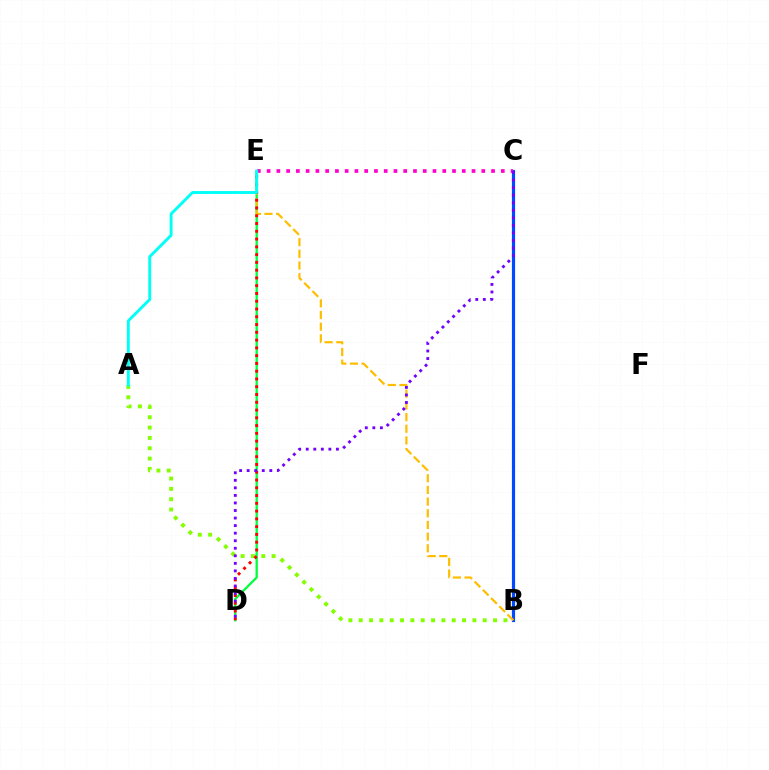{('A', 'B'): [{'color': '#84ff00', 'line_style': 'dotted', 'thickness': 2.81}], ('B', 'C'): [{'color': '#004bff', 'line_style': 'solid', 'thickness': 2.29}], ('D', 'E'): [{'color': '#00ff39', 'line_style': 'solid', 'thickness': 1.64}, {'color': '#ff0000', 'line_style': 'dotted', 'thickness': 2.11}], ('B', 'E'): [{'color': '#ffbd00', 'line_style': 'dashed', 'thickness': 1.59}], ('C', 'E'): [{'color': '#ff00cf', 'line_style': 'dotted', 'thickness': 2.65}], ('A', 'E'): [{'color': '#00fff6', 'line_style': 'solid', 'thickness': 2.09}], ('C', 'D'): [{'color': '#7200ff', 'line_style': 'dotted', 'thickness': 2.05}]}